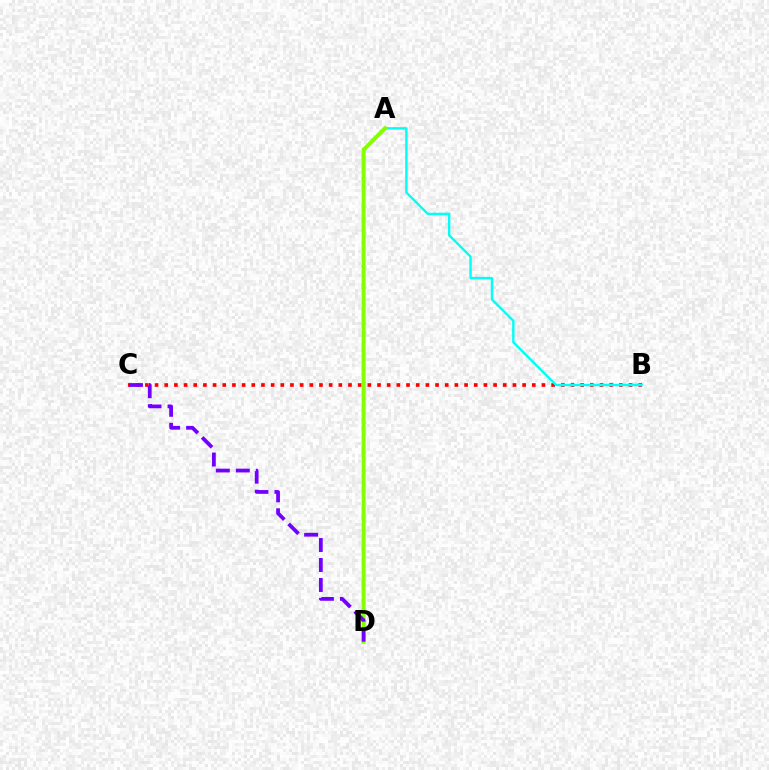{('B', 'C'): [{'color': '#ff0000', 'line_style': 'dotted', 'thickness': 2.63}], ('A', 'B'): [{'color': '#00fff6', 'line_style': 'solid', 'thickness': 1.72}], ('A', 'D'): [{'color': '#84ff00', 'line_style': 'solid', 'thickness': 2.84}], ('C', 'D'): [{'color': '#7200ff', 'line_style': 'dashed', 'thickness': 2.72}]}